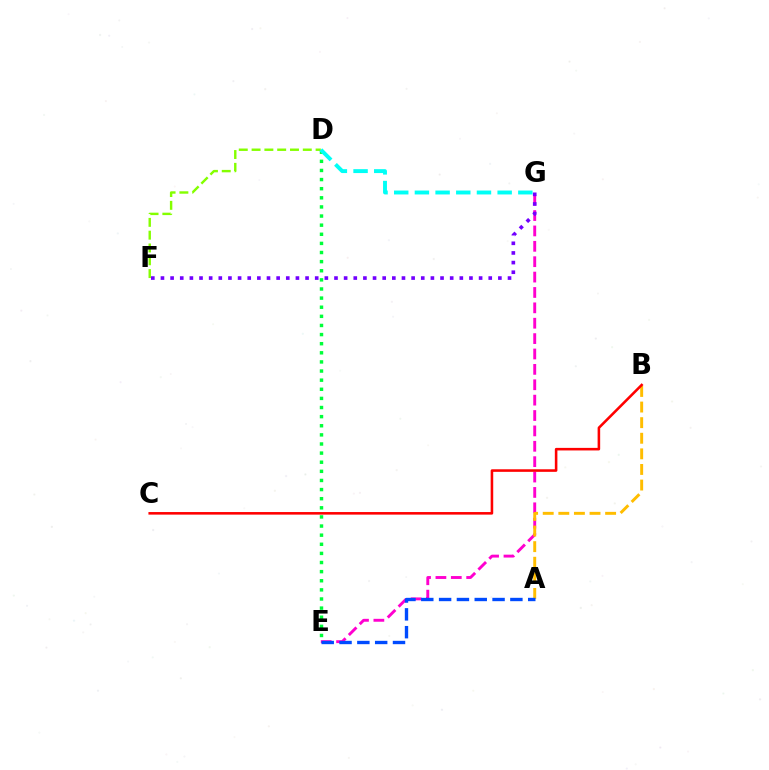{('E', 'G'): [{'color': '#ff00cf', 'line_style': 'dashed', 'thickness': 2.09}], ('A', 'B'): [{'color': '#ffbd00', 'line_style': 'dashed', 'thickness': 2.12}], ('B', 'C'): [{'color': '#ff0000', 'line_style': 'solid', 'thickness': 1.85}], ('D', 'F'): [{'color': '#84ff00', 'line_style': 'dashed', 'thickness': 1.74}], ('F', 'G'): [{'color': '#7200ff', 'line_style': 'dotted', 'thickness': 2.62}], ('A', 'E'): [{'color': '#004bff', 'line_style': 'dashed', 'thickness': 2.42}], ('D', 'E'): [{'color': '#00ff39', 'line_style': 'dotted', 'thickness': 2.48}], ('D', 'G'): [{'color': '#00fff6', 'line_style': 'dashed', 'thickness': 2.81}]}